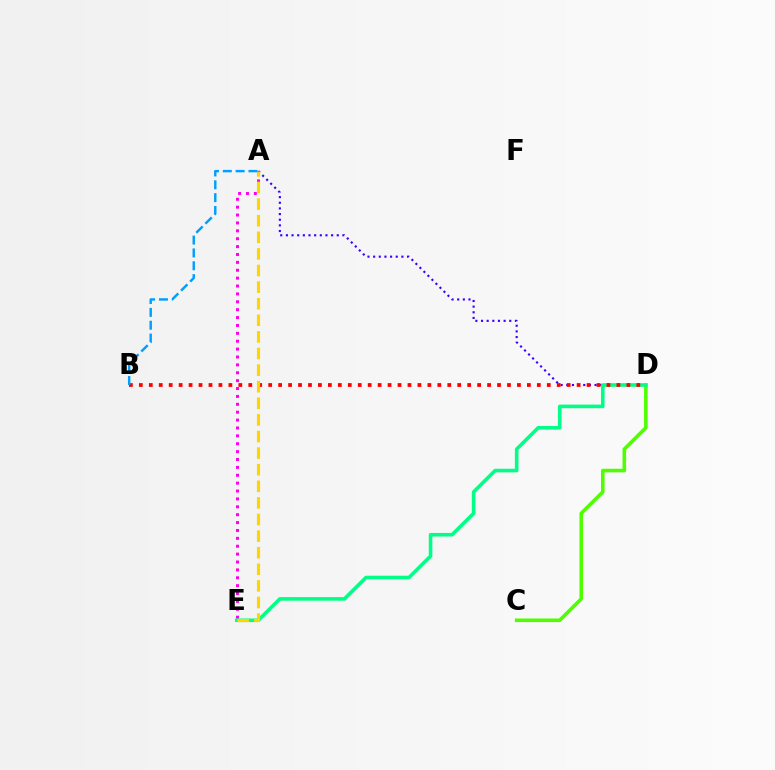{('C', 'D'): [{'color': '#4fff00', 'line_style': 'solid', 'thickness': 2.58}], ('A', 'E'): [{'color': '#ff00ed', 'line_style': 'dotted', 'thickness': 2.14}, {'color': '#ffd500', 'line_style': 'dashed', 'thickness': 2.26}], ('A', 'D'): [{'color': '#3700ff', 'line_style': 'dotted', 'thickness': 1.54}], ('D', 'E'): [{'color': '#00ff86', 'line_style': 'solid', 'thickness': 2.58}], ('B', 'D'): [{'color': '#ff0000', 'line_style': 'dotted', 'thickness': 2.7}], ('A', 'B'): [{'color': '#009eff', 'line_style': 'dashed', 'thickness': 1.75}]}